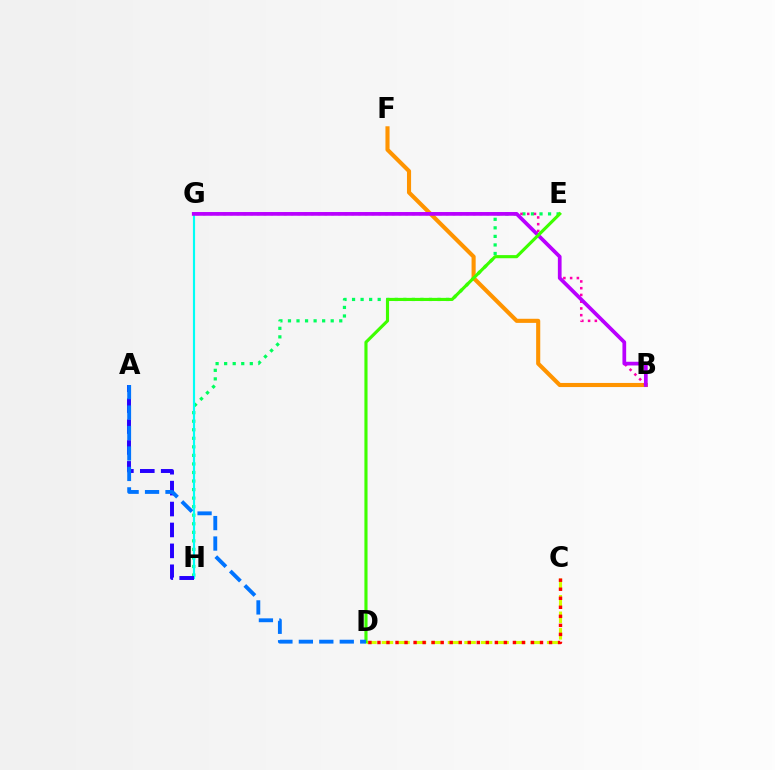{('E', 'H'): [{'color': '#00ff5c', 'line_style': 'dotted', 'thickness': 2.32}], ('B', 'F'): [{'color': '#ff9400', 'line_style': 'solid', 'thickness': 2.96}], ('G', 'H'): [{'color': '#00fff6', 'line_style': 'solid', 'thickness': 1.54}], ('B', 'G'): [{'color': '#ff00ac', 'line_style': 'dotted', 'thickness': 1.83}, {'color': '#b900ff', 'line_style': 'solid', 'thickness': 2.68}], ('C', 'D'): [{'color': '#d1ff00', 'line_style': 'dashed', 'thickness': 2.24}, {'color': '#ff0000', 'line_style': 'dotted', 'thickness': 2.45}], ('A', 'H'): [{'color': '#2500ff', 'line_style': 'dashed', 'thickness': 2.84}], ('D', 'E'): [{'color': '#3dff00', 'line_style': 'solid', 'thickness': 2.25}], ('A', 'D'): [{'color': '#0074ff', 'line_style': 'dashed', 'thickness': 2.78}]}